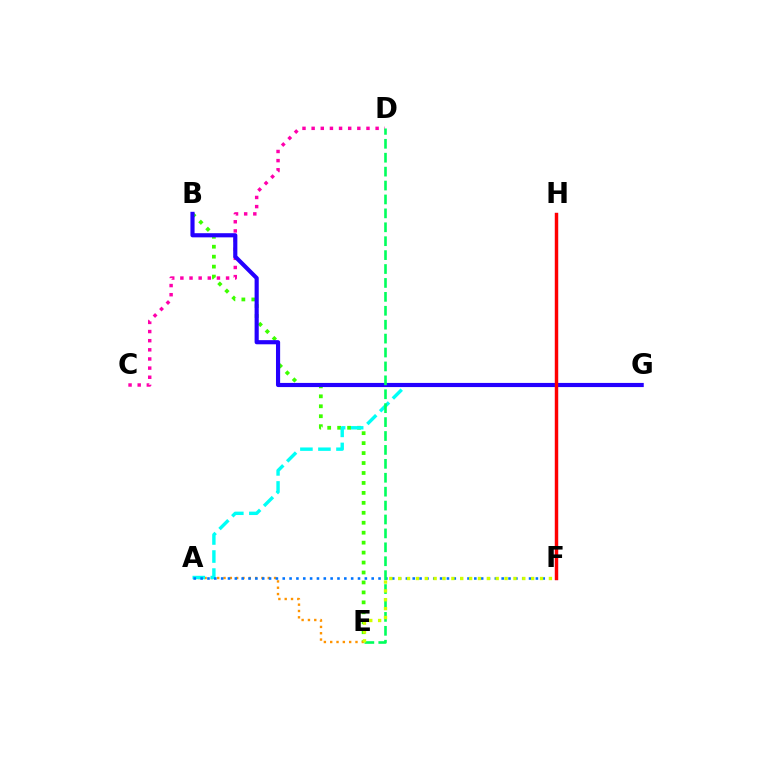{('B', 'E'): [{'color': '#3dff00', 'line_style': 'dotted', 'thickness': 2.7}], ('C', 'D'): [{'color': '#ff00ac', 'line_style': 'dotted', 'thickness': 2.48}], ('A', 'E'): [{'color': '#ff9400', 'line_style': 'dotted', 'thickness': 1.72}], ('A', 'G'): [{'color': '#00fff6', 'line_style': 'dashed', 'thickness': 2.45}], ('B', 'G'): [{'color': '#2500ff', 'line_style': 'solid', 'thickness': 2.99}], ('A', 'F'): [{'color': '#0074ff', 'line_style': 'dotted', 'thickness': 1.86}], ('D', 'E'): [{'color': '#00ff5c', 'line_style': 'dashed', 'thickness': 1.89}], ('F', 'H'): [{'color': '#b900ff', 'line_style': 'solid', 'thickness': 2.24}, {'color': '#ff0000', 'line_style': 'solid', 'thickness': 2.43}], ('E', 'F'): [{'color': '#d1ff00', 'line_style': 'dotted', 'thickness': 2.41}]}